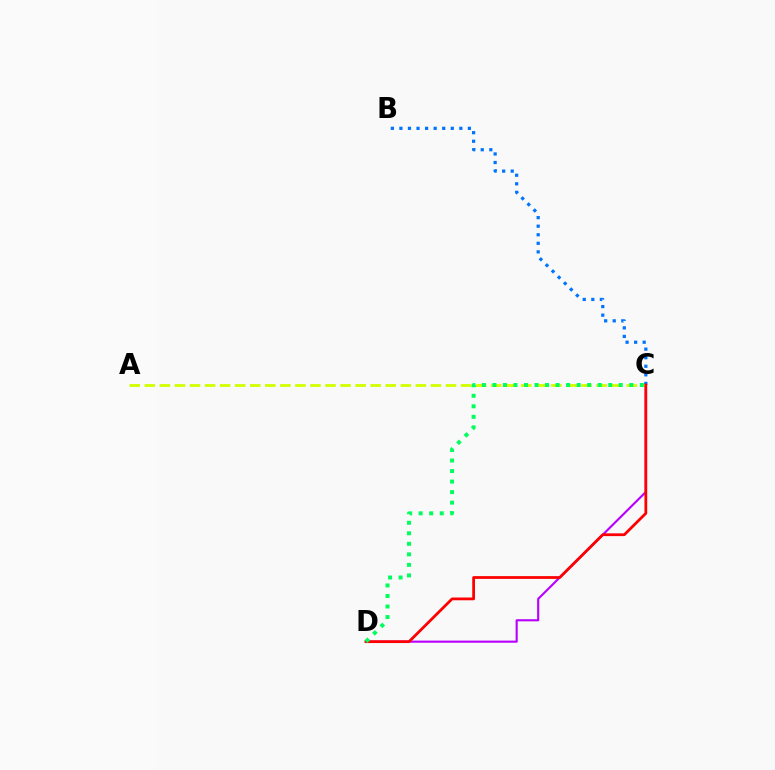{('C', 'D'): [{'color': '#b900ff', 'line_style': 'solid', 'thickness': 1.53}, {'color': '#ff0000', 'line_style': 'solid', 'thickness': 1.99}, {'color': '#00ff5c', 'line_style': 'dotted', 'thickness': 2.86}], ('B', 'C'): [{'color': '#0074ff', 'line_style': 'dotted', 'thickness': 2.33}], ('A', 'C'): [{'color': '#d1ff00', 'line_style': 'dashed', 'thickness': 2.05}]}